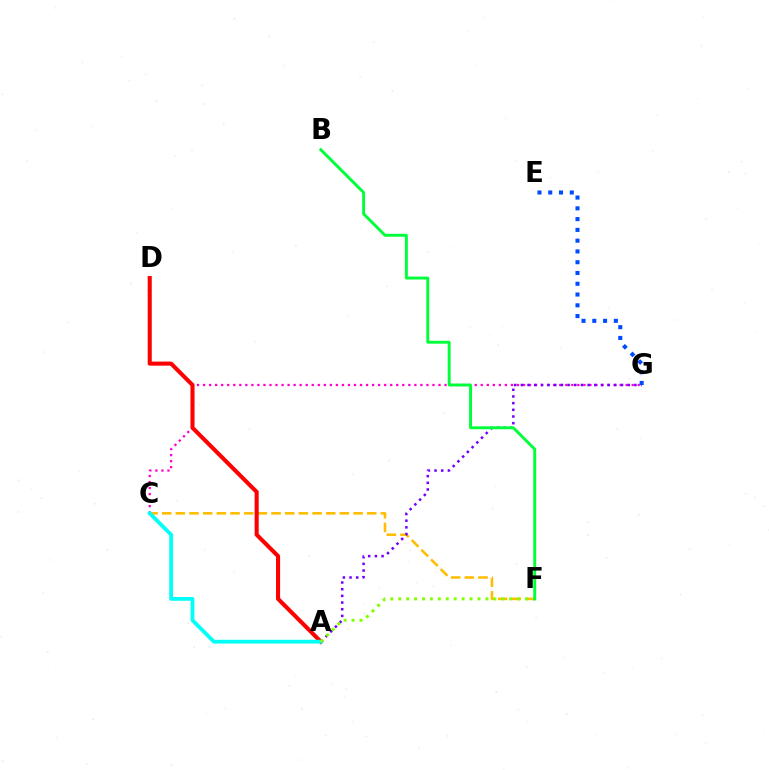{('C', 'G'): [{'color': '#ff00cf', 'line_style': 'dotted', 'thickness': 1.64}], ('C', 'F'): [{'color': '#ffbd00', 'line_style': 'dashed', 'thickness': 1.86}], ('A', 'G'): [{'color': '#7200ff', 'line_style': 'dotted', 'thickness': 1.81}], ('A', 'D'): [{'color': '#ff0000', 'line_style': 'solid', 'thickness': 2.94}], ('A', 'C'): [{'color': '#00fff6', 'line_style': 'solid', 'thickness': 2.72}], ('A', 'F'): [{'color': '#84ff00', 'line_style': 'dotted', 'thickness': 2.15}], ('E', 'G'): [{'color': '#004bff', 'line_style': 'dotted', 'thickness': 2.93}], ('B', 'F'): [{'color': '#00ff39', 'line_style': 'solid', 'thickness': 2.1}]}